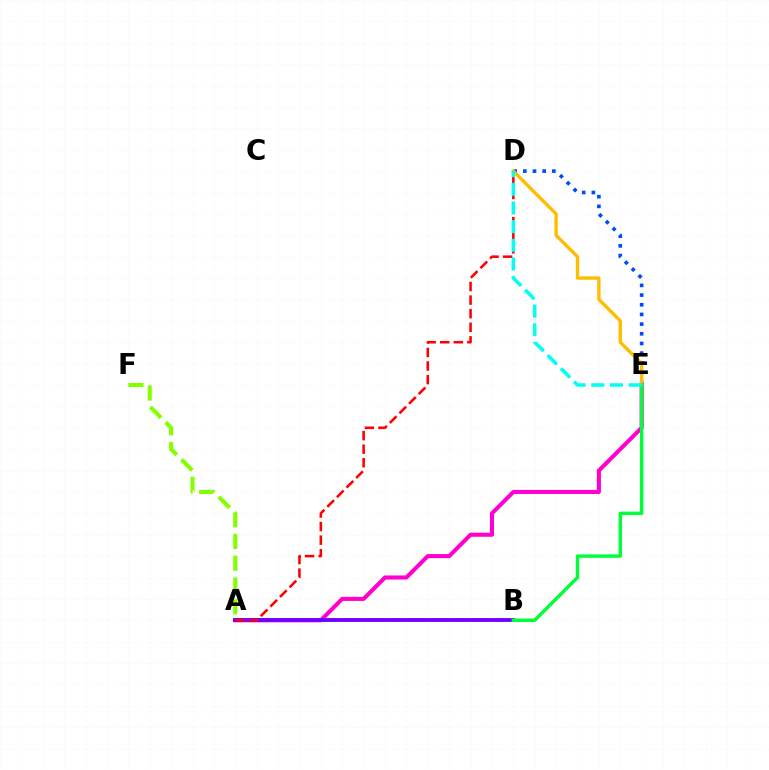{('A', 'E'): [{'color': '#ff00cf', 'line_style': 'solid', 'thickness': 2.94}], ('D', 'E'): [{'color': '#004bff', 'line_style': 'dotted', 'thickness': 2.63}, {'color': '#ffbd00', 'line_style': 'solid', 'thickness': 2.43}, {'color': '#00fff6', 'line_style': 'dashed', 'thickness': 2.54}], ('A', 'B'): [{'color': '#7200ff', 'line_style': 'solid', 'thickness': 2.78}], ('B', 'E'): [{'color': '#00ff39', 'line_style': 'solid', 'thickness': 2.46}], ('A', 'F'): [{'color': '#84ff00', 'line_style': 'dashed', 'thickness': 2.96}], ('A', 'D'): [{'color': '#ff0000', 'line_style': 'dashed', 'thickness': 1.85}]}